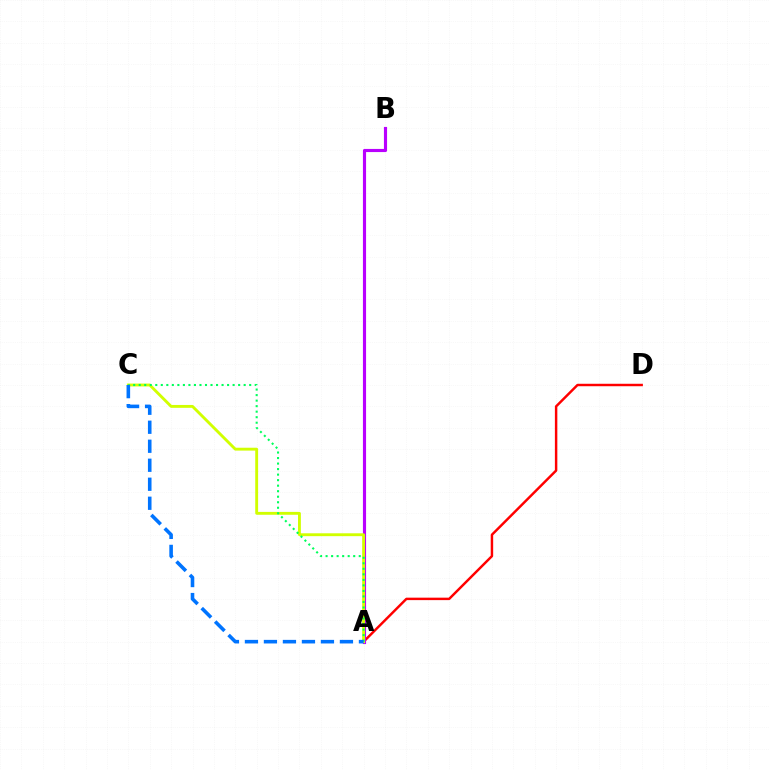{('A', 'D'): [{'color': '#ff0000', 'line_style': 'solid', 'thickness': 1.77}], ('A', 'B'): [{'color': '#b900ff', 'line_style': 'solid', 'thickness': 2.26}], ('A', 'C'): [{'color': '#d1ff00', 'line_style': 'solid', 'thickness': 2.07}, {'color': '#00ff5c', 'line_style': 'dotted', 'thickness': 1.5}, {'color': '#0074ff', 'line_style': 'dashed', 'thickness': 2.58}]}